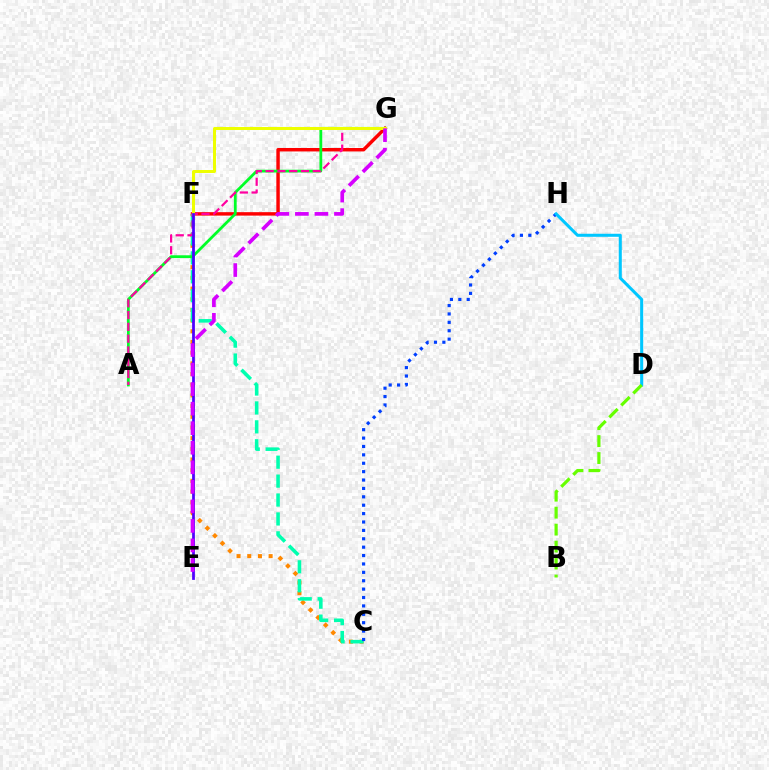{('F', 'G'): [{'color': '#ff0000', 'line_style': 'solid', 'thickness': 2.48}, {'color': '#eeff00', 'line_style': 'solid', 'thickness': 2.17}], ('C', 'F'): [{'color': '#ff8800', 'line_style': 'dotted', 'thickness': 2.9}, {'color': '#00ffaf', 'line_style': 'dashed', 'thickness': 2.57}], ('A', 'G'): [{'color': '#00ff27', 'line_style': 'solid', 'thickness': 2.0}, {'color': '#ff00a0', 'line_style': 'dashed', 'thickness': 1.6}], ('C', 'H'): [{'color': '#003fff', 'line_style': 'dotted', 'thickness': 2.28}], ('D', 'H'): [{'color': '#00c7ff', 'line_style': 'solid', 'thickness': 2.19}], ('B', 'D'): [{'color': '#66ff00', 'line_style': 'dashed', 'thickness': 2.31}], ('E', 'F'): [{'color': '#4f00ff', 'line_style': 'solid', 'thickness': 1.99}], ('E', 'G'): [{'color': '#d600ff', 'line_style': 'dashed', 'thickness': 2.65}]}